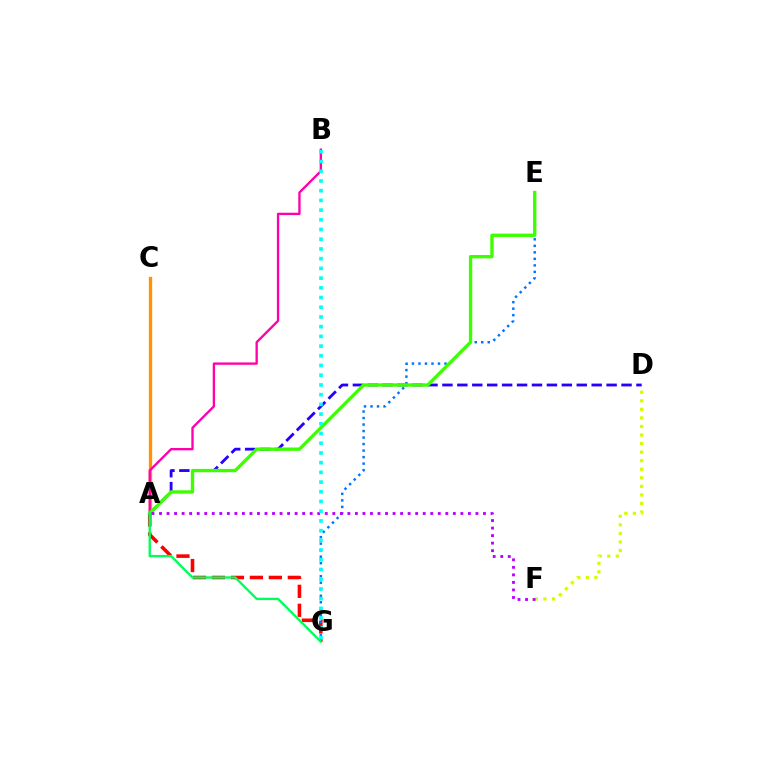{('D', 'F'): [{'color': '#d1ff00', 'line_style': 'dotted', 'thickness': 2.32}], ('A', 'D'): [{'color': '#2500ff', 'line_style': 'dashed', 'thickness': 2.03}], ('A', 'G'): [{'color': '#ff0000', 'line_style': 'dashed', 'thickness': 2.58}, {'color': '#00ff5c', 'line_style': 'solid', 'thickness': 1.71}], ('A', 'C'): [{'color': '#ff9400', 'line_style': 'solid', 'thickness': 2.4}], ('E', 'G'): [{'color': '#0074ff', 'line_style': 'dotted', 'thickness': 1.77}], ('A', 'B'): [{'color': '#ff00ac', 'line_style': 'solid', 'thickness': 1.69}], ('A', 'E'): [{'color': '#3dff00', 'line_style': 'solid', 'thickness': 2.41}], ('A', 'F'): [{'color': '#b900ff', 'line_style': 'dotted', 'thickness': 2.05}], ('B', 'G'): [{'color': '#00fff6', 'line_style': 'dotted', 'thickness': 2.64}]}